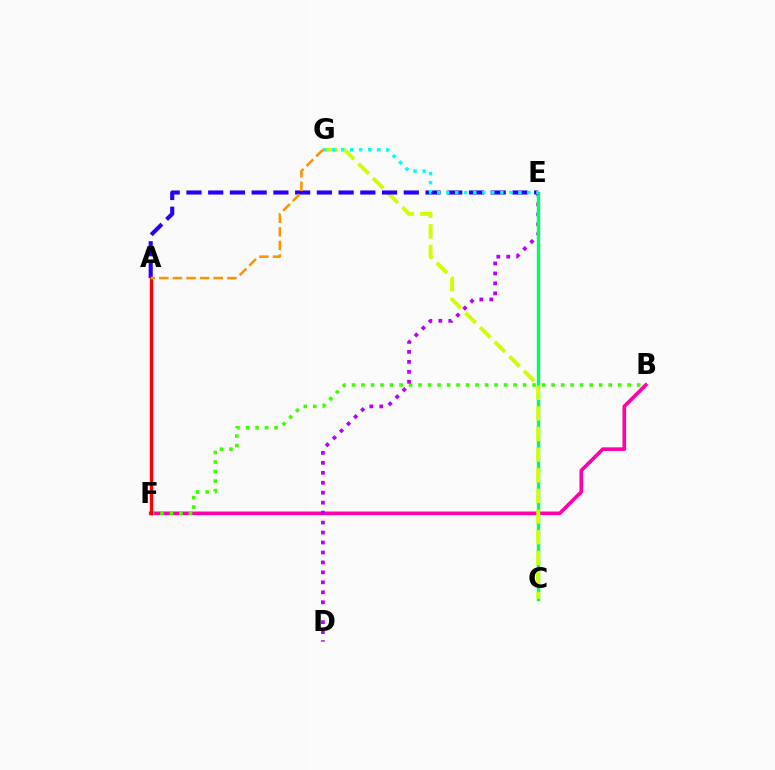{('B', 'F'): [{'color': '#ff00ac', 'line_style': 'solid', 'thickness': 2.62}, {'color': '#3dff00', 'line_style': 'dotted', 'thickness': 2.58}], ('A', 'F'): [{'color': '#0074ff', 'line_style': 'dashed', 'thickness': 2.12}, {'color': '#ff0000', 'line_style': 'solid', 'thickness': 2.37}], ('D', 'E'): [{'color': '#b900ff', 'line_style': 'dotted', 'thickness': 2.71}], ('C', 'E'): [{'color': '#00ff5c', 'line_style': 'solid', 'thickness': 2.44}], ('C', 'G'): [{'color': '#d1ff00', 'line_style': 'dashed', 'thickness': 2.8}], ('A', 'E'): [{'color': '#2500ff', 'line_style': 'dashed', 'thickness': 2.95}], ('E', 'G'): [{'color': '#00fff6', 'line_style': 'dotted', 'thickness': 2.45}], ('A', 'G'): [{'color': '#ff9400', 'line_style': 'dashed', 'thickness': 1.85}]}